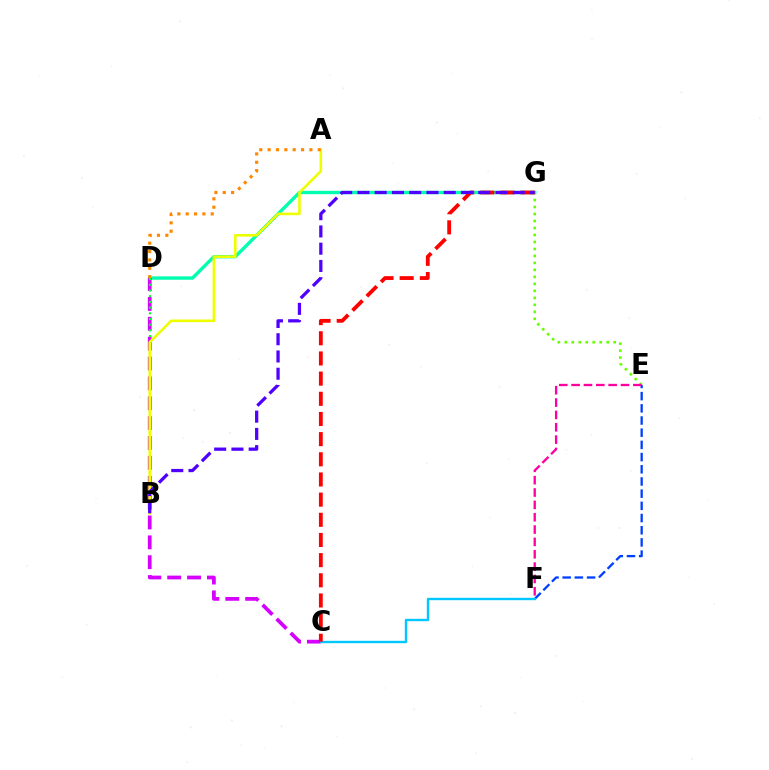{('D', 'G'): [{'color': '#00ffaf', 'line_style': 'solid', 'thickness': 2.43}], ('C', 'D'): [{'color': '#d600ff', 'line_style': 'dashed', 'thickness': 2.7}], ('E', 'G'): [{'color': '#66ff00', 'line_style': 'dotted', 'thickness': 1.9}], ('B', 'D'): [{'color': '#00ff27', 'line_style': 'dotted', 'thickness': 1.55}], ('E', 'F'): [{'color': '#003fff', 'line_style': 'dashed', 'thickness': 1.66}, {'color': '#ff00a0', 'line_style': 'dashed', 'thickness': 1.68}], ('C', 'F'): [{'color': '#00c7ff', 'line_style': 'solid', 'thickness': 1.72}], ('A', 'B'): [{'color': '#eeff00', 'line_style': 'solid', 'thickness': 1.88}], ('A', 'D'): [{'color': '#ff8800', 'line_style': 'dotted', 'thickness': 2.27}], ('C', 'G'): [{'color': '#ff0000', 'line_style': 'dashed', 'thickness': 2.74}], ('B', 'G'): [{'color': '#4f00ff', 'line_style': 'dashed', 'thickness': 2.34}]}